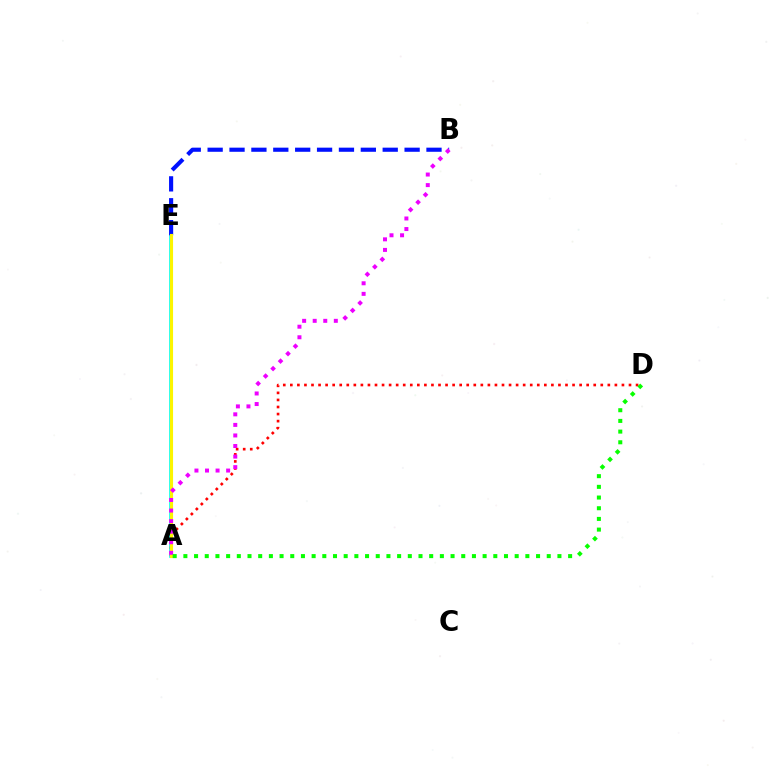{('A', 'E'): [{'color': '#00fff6', 'line_style': 'solid', 'thickness': 2.65}, {'color': '#fcf500', 'line_style': 'solid', 'thickness': 2.24}], ('A', 'D'): [{'color': '#ff0000', 'line_style': 'dotted', 'thickness': 1.92}, {'color': '#08ff00', 'line_style': 'dotted', 'thickness': 2.9}], ('B', 'E'): [{'color': '#0010ff', 'line_style': 'dashed', 'thickness': 2.97}], ('A', 'B'): [{'color': '#ee00ff', 'line_style': 'dotted', 'thickness': 2.87}]}